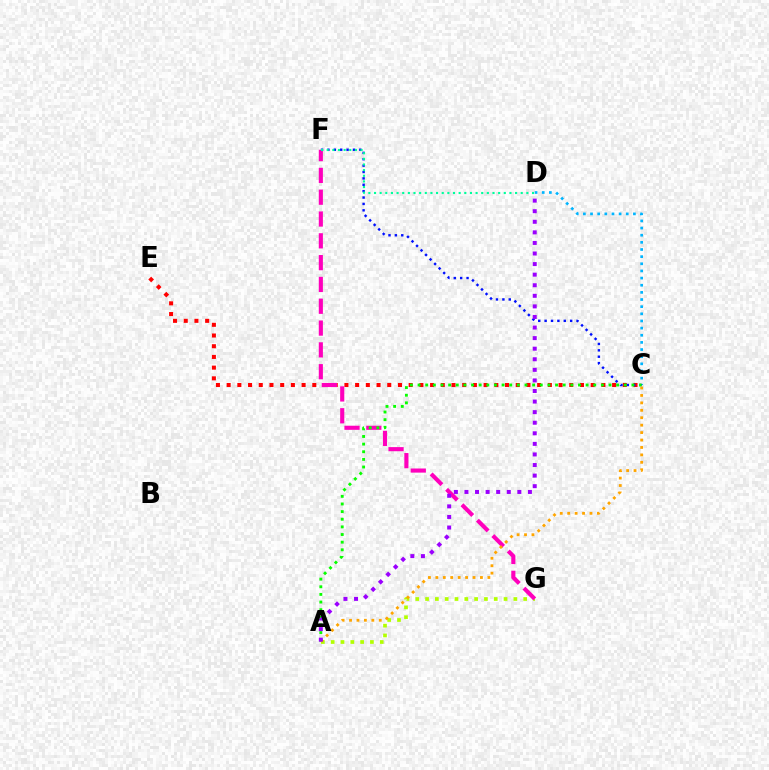{('A', 'G'): [{'color': '#b3ff00', 'line_style': 'dotted', 'thickness': 2.67}], ('C', 'E'): [{'color': '#ff0000', 'line_style': 'dotted', 'thickness': 2.91}], ('C', 'D'): [{'color': '#00b5ff', 'line_style': 'dotted', 'thickness': 1.94}], ('F', 'G'): [{'color': '#ff00bd', 'line_style': 'dashed', 'thickness': 2.96}], ('C', 'F'): [{'color': '#0010ff', 'line_style': 'dotted', 'thickness': 1.73}], ('A', 'C'): [{'color': '#08ff00', 'line_style': 'dotted', 'thickness': 2.08}, {'color': '#ffa500', 'line_style': 'dotted', 'thickness': 2.02}], ('D', 'F'): [{'color': '#00ff9d', 'line_style': 'dotted', 'thickness': 1.53}], ('A', 'D'): [{'color': '#9b00ff', 'line_style': 'dotted', 'thickness': 2.87}]}